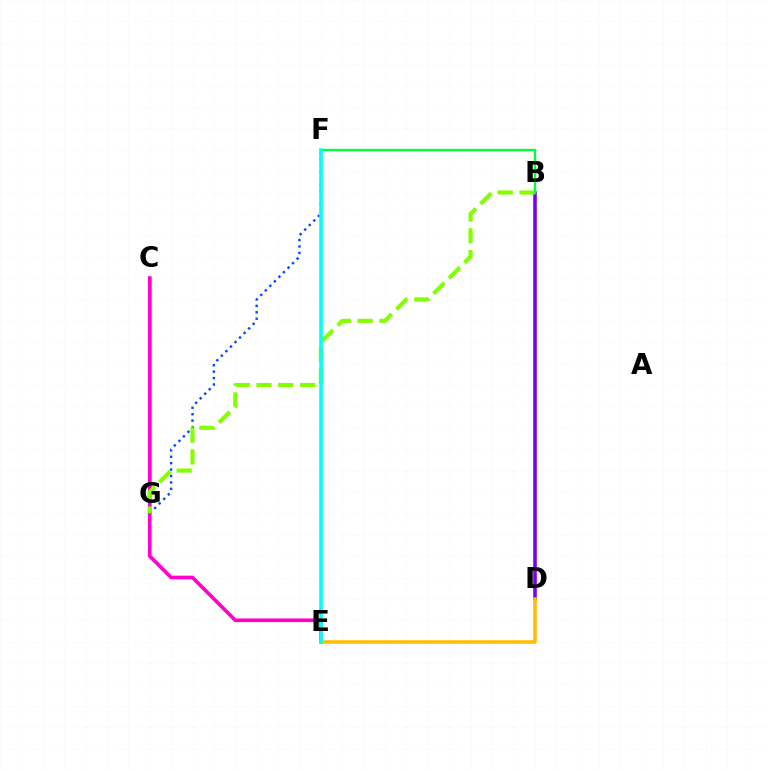{('F', 'G'): [{'color': '#004bff', 'line_style': 'dotted', 'thickness': 1.75}], ('C', 'G'): [{'color': '#ff0000', 'line_style': 'solid', 'thickness': 1.76}], ('C', 'E'): [{'color': '#ff00cf', 'line_style': 'solid', 'thickness': 2.63}], ('B', 'D'): [{'color': '#7200ff', 'line_style': 'solid', 'thickness': 2.58}], ('D', 'E'): [{'color': '#ffbd00', 'line_style': 'solid', 'thickness': 2.54}], ('B', 'G'): [{'color': '#84ff00', 'line_style': 'dashed', 'thickness': 2.97}], ('B', 'F'): [{'color': '#00ff39', 'line_style': 'solid', 'thickness': 1.73}], ('E', 'F'): [{'color': '#00fff6', 'line_style': 'solid', 'thickness': 2.56}]}